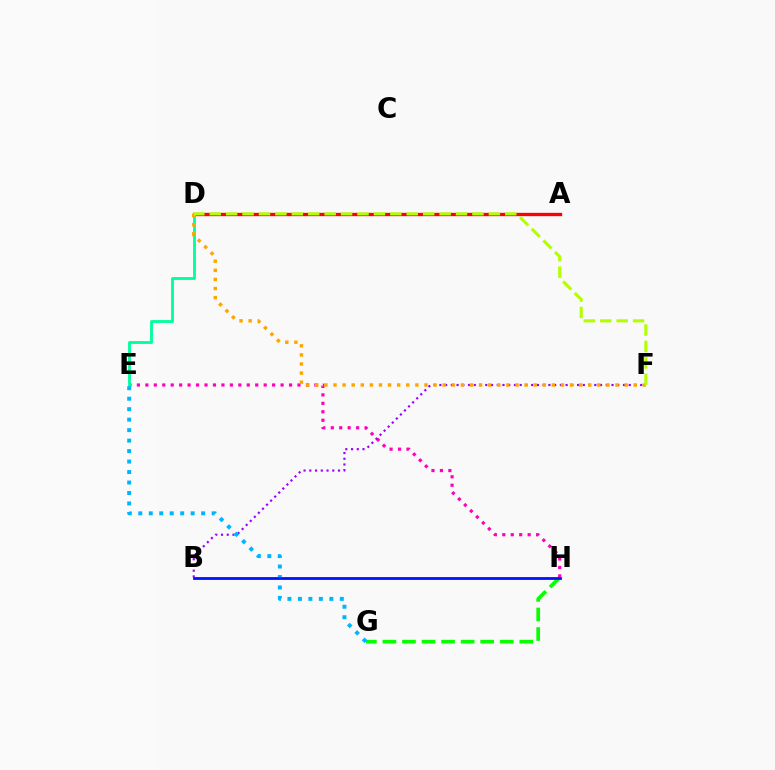{('A', 'D'): [{'color': '#ff0000', 'line_style': 'solid', 'thickness': 2.39}], ('G', 'H'): [{'color': '#08ff00', 'line_style': 'dashed', 'thickness': 2.66}], ('E', 'H'): [{'color': '#ff00bd', 'line_style': 'dotted', 'thickness': 2.3}], ('D', 'E'): [{'color': '#00ff9d', 'line_style': 'solid', 'thickness': 2.05}], ('B', 'F'): [{'color': '#9b00ff', 'line_style': 'dotted', 'thickness': 1.56}], ('D', 'F'): [{'color': '#ffa500', 'line_style': 'dotted', 'thickness': 2.47}, {'color': '#b3ff00', 'line_style': 'dashed', 'thickness': 2.23}], ('E', 'G'): [{'color': '#00b5ff', 'line_style': 'dotted', 'thickness': 2.85}], ('B', 'H'): [{'color': '#0010ff', 'line_style': 'solid', 'thickness': 2.0}]}